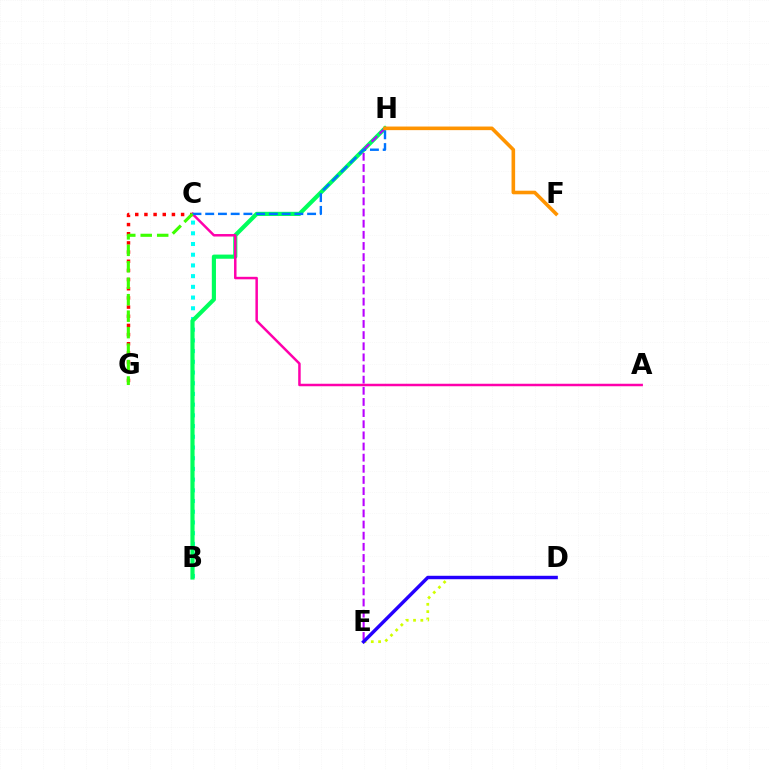{('B', 'C'): [{'color': '#00fff6', 'line_style': 'dotted', 'thickness': 2.91}], ('D', 'E'): [{'color': '#d1ff00', 'line_style': 'dotted', 'thickness': 1.98}, {'color': '#2500ff', 'line_style': 'solid', 'thickness': 2.48}], ('B', 'H'): [{'color': '#00ff5c', 'line_style': 'solid', 'thickness': 2.99}], ('E', 'H'): [{'color': '#b900ff', 'line_style': 'dashed', 'thickness': 1.51}], ('C', 'G'): [{'color': '#ff0000', 'line_style': 'dotted', 'thickness': 2.49}, {'color': '#3dff00', 'line_style': 'dashed', 'thickness': 2.24}], ('A', 'C'): [{'color': '#ff00ac', 'line_style': 'solid', 'thickness': 1.8}], ('C', 'H'): [{'color': '#0074ff', 'line_style': 'dashed', 'thickness': 1.73}], ('F', 'H'): [{'color': '#ff9400', 'line_style': 'solid', 'thickness': 2.59}]}